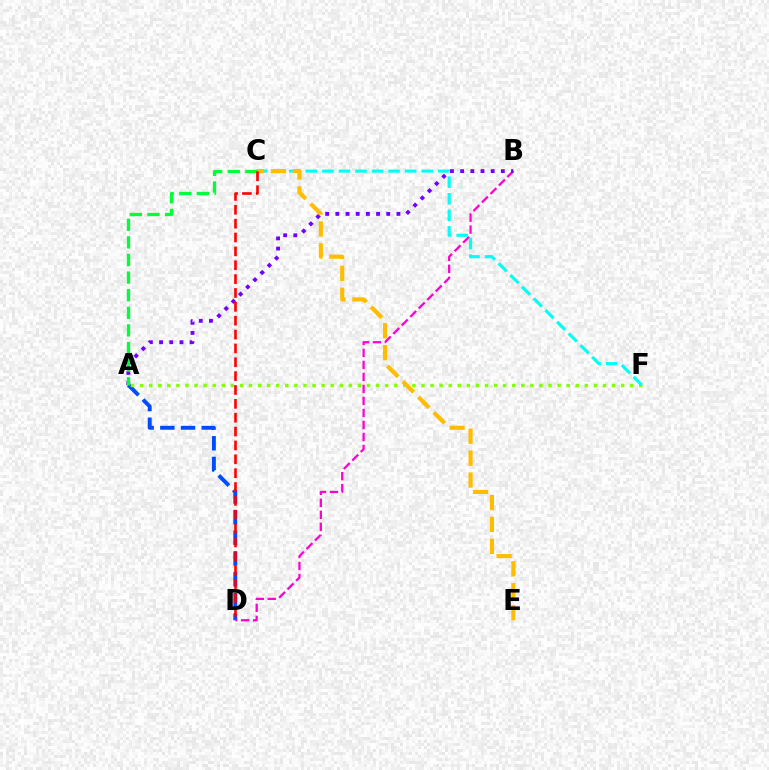{('A', 'D'): [{'color': '#004bff', 'line_style': 'dashed', 'thickness': 2.81}], ('A', 'F'): [{'color': '#84ff00', 'line_style': 'dotted', 'thickness': 2.47}], ('B', 'D'): [{'color': '#ff00cf', 'line_style': 'dashed', 'thickness': 1.63}], ('C', 'F'): [{'color': '#00fff6', 'line_style': 'dashed', 'thickness': 2.25}], ('A', 'B'): [{'color': '#7200ff', 'line_style': 'dotted', 'thickness': 2.77}], ('C', 'E'): [{'color': '#ffbd00', 'line_style': 'dashed', 'thickness': 2.98}], ('A', 'C'): [{'color': '#00ff39', 'line_style': 'dashed', 'thickness': 2.39}], ('C', 'D'): [{'color': '#ff0000', 'line_style': 'dashed', 'thickness': 1.88}]}